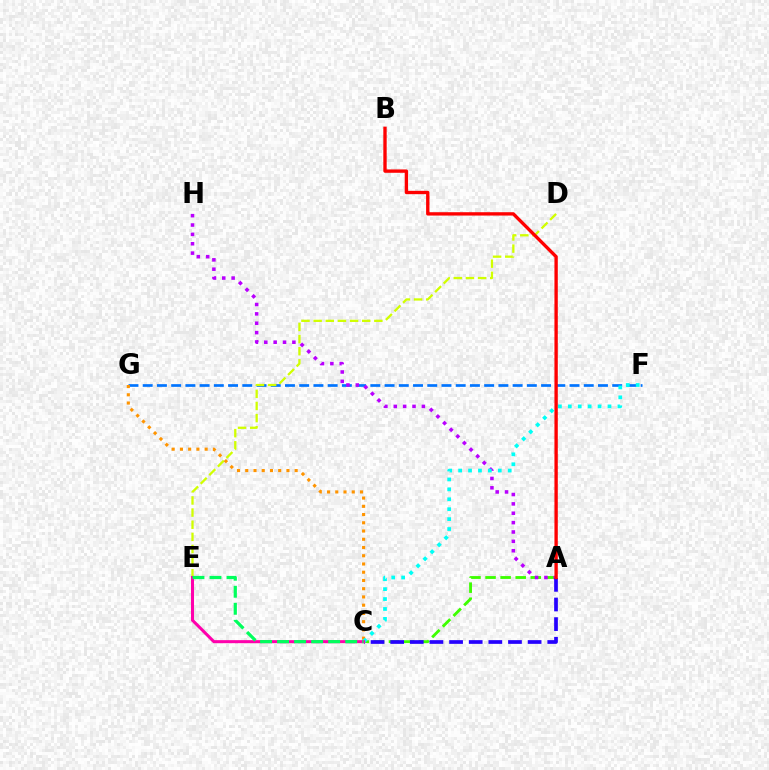{('A', 'C'): [{'color': '#3dff00', 'line_style': 'dashed', 'thickness': 2.05}, {'color': '#2500ff', 'line_style': 'dashed', 'thickness': 2.67}], ('F', 'G'): [{'color': '#0074ff', 'line_style': 'dashed', 'thickness': 1.93}], ('A', 'H'): [{'color': '#b900ff', 'line_style': 'dotted', 'thickness': 2.54}], ('D', 'E'): [{'color': '#d1ff00', 'line_style': 'dashed', 'thickness': 1.65}], ('C', 'G'): [{'color': '#ff9400', 'line_style': 'dotted', 'thickness': 2.24}], ('C', 'F'): [{'color': '#00fff6', 'line_style': 'dotted', 'thickness': 2.7}], ('A', 'B'): [{'color': '#ff0000', 'line_style': 'solid', 'thickness': 2.41}], ('C', 'E'): [{'color': '#ff00ac', 'line_style': 'solid', 'thickness': 2.19}, {'color': '#00ff5c', 'line_style': 'dashed', 'thickness': 2.31}]}